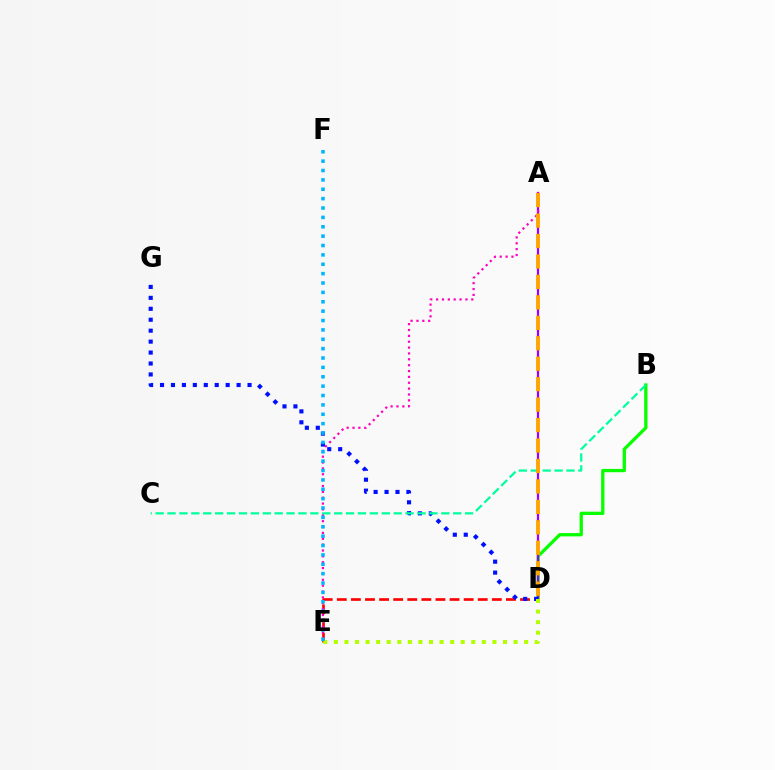{('B', 'D'): [{'color': '#08ff00', 'line_style': 'solid', 'thickness': 2.37}], ('A', 'D'): [{'color': '#9b00ff', 'line_style': 'solid', 'thickness': 1.6}, {'color': '#ffa500', 'line_style': 'dashed', 'thickness': 2.78}], ('D', 'E'): [{'color': '#ff0000', 'line_style': 'dashed', 'thickness': 1.91}, {'color': '#b3ff00', 'line_style': 'dotted', 'thickness': 2.87}], ('A', 'E'): [{'color': '#ff00bd', 'line_style': 'dotted', 'thickness': 1.59}], ('D', 'G'): [{'color': '#0010ff', 'line_style': 'dotted', 'thickness': 2.97}], ('B', 'C'): [{'color': '#00ff9d', 'line_style': 'dashed', 'thickness': 1.62}], ('E', 'F'): [{'color': '#00b5ff', 'line_style': 'dotted', 'thickness': 2.55}]}